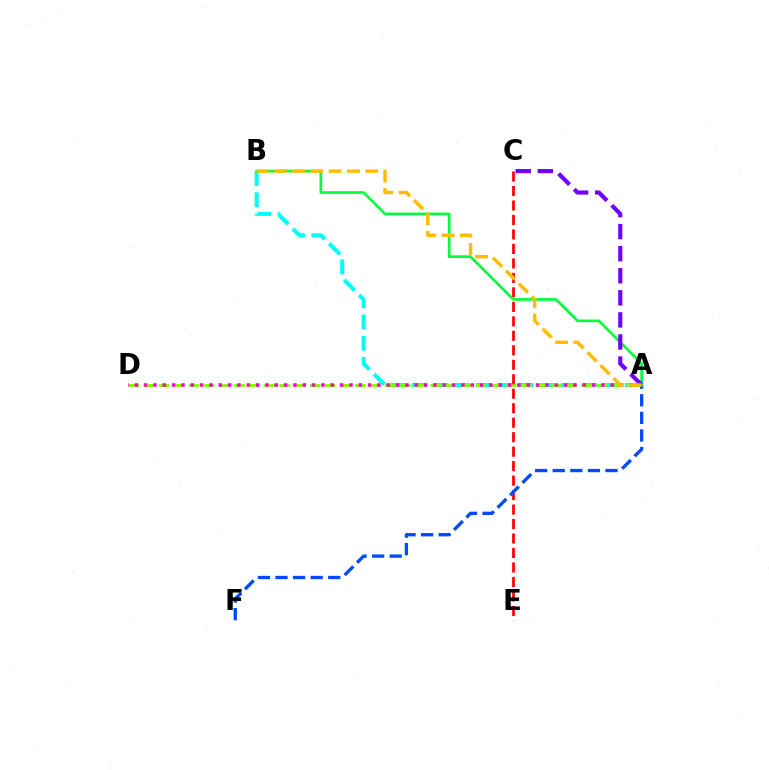{('A', 'B'): [{'color': '#00fff6', 'line_style': 'dashed', 'thickness': 2.89}, {'color': '#00ff39', 'line_style': 'solid', 'thickness': 1.93}, {'color': '#ffbd00', 'line_style': 'dashed', 'thickness': 2.48}], ('A', 'D'): [{'color': '#84ff00', 'line_style': 'dashed', 'thickness': 2.05}, {'color': '#ff00cf', 'line_style': 'dotted', 'thickness': 2.54}], ('C', 'E'): [{'color': '#ff0000', 'line_style': 'dashed', 'thickness': 1.97}], ('A', 'F'): [{'color': '#004bff', 'line_style': 'dashed', 'thickness': 2.39}], ('A', 'C'): [{'color': '#7200ff', 'line_style': 'dashed', 'thickness': 3.0}]}